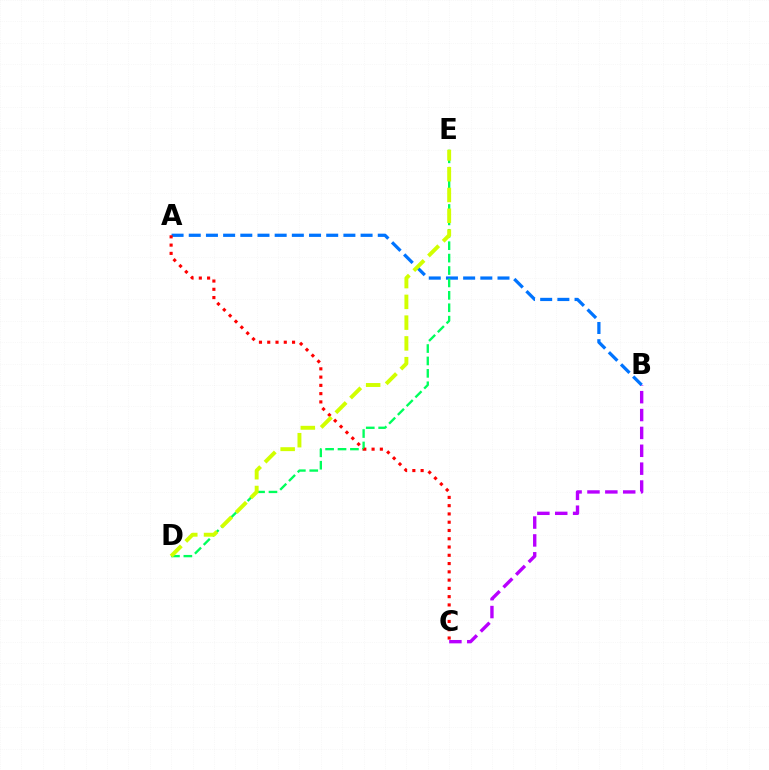{('B', 'C'): [{'color': '#b900ff', 'line_style': 'dashed', 'thickness': 2.43}], ('A', 'B'): [{'color': '#0074ff', 'line_style': 'dashed', 'thickness': 2.33}], ('D', 'E'): [{'color': '#00ff5c', 'line_style': 'dashed', 'thickness': 1.69}, {'color': '#d1ff00', 'line_style': 'dashed', 'thickness': 2.82}], ('A', 'C'): [{'color': '#ff0000', 'line_style': 'dotted', 'thickness': 2.25}]}